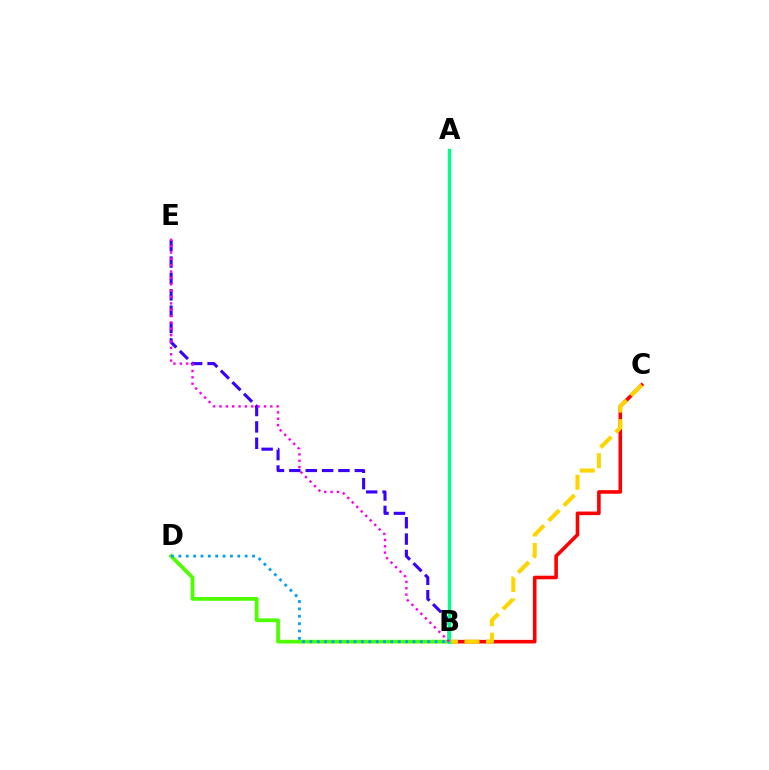{('B', 'C'): [{'color': '#ff0000', 'line_style': 'solid', 'thickness': 2.58}, {'color': '#ffd500', 'line_style': 'dashed', 'thickness': 2.92}], ('B', 'D'): [{'color': '#4fff00', 'line_style': 'solid', 'thickness': 2.7}, {'color': '#009eff', 'line_style': 'dotted', 'thickness': 2.0}], ('B', 'E'): [{'color': '#3700ff', 'line_style': 'dashed', 'thickness': 2.22}, {'color': '#ff00ed', 'line_style': 'dotted', 'thickness': 1.73}], ('A', 'B'): [{'color': '#00ff86', 'line_style': 'solid', 'thickness': 2.35}]}